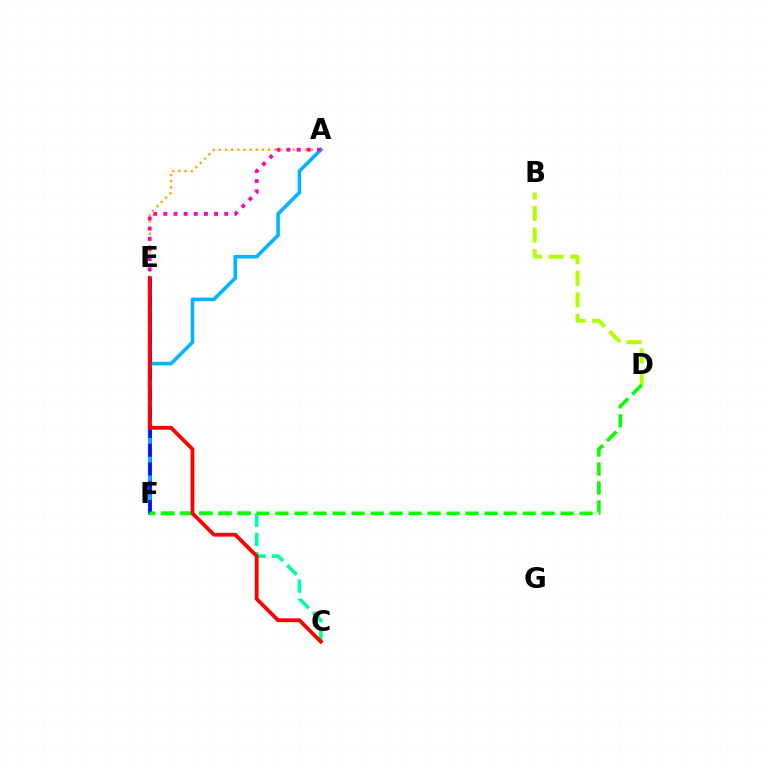{('A', 'E'): [{'color': '#ffa500', 'line_style': 'dotted', 'thickness': 1.67}, {'color': '#ff00bd', 'line_style': 'dotted', 'thickness': 2.76}], ('B', 'D'): [{'color': '#b3ff00', 'line_style': 'dashed', 'thickness': 2.93}], ('C', 'F'): [{'color': '#00ff9d', 'line_style': 'dashed', 'thickness': 2.61}], ('E', 'F'): [{'color': '#9b00ff', 'line_style': 'solid', 'thickness': 2.05}, {'color': '#0010ff', 'line_style': 'dashed', 'thickness': 2.55}], ('A', 'F'): [{'color': '#00b5ff', 'line_style': 'solid', 'thickness': 2.6}], ('D', 'F'): [{'color': '#08ff00', 'line_style': 'dashed', 'thickness': 2.58}], ('C', 'E'): [{'color': '#ff0000', 'line_style': 'solid', 'thickness': 2.73}]}